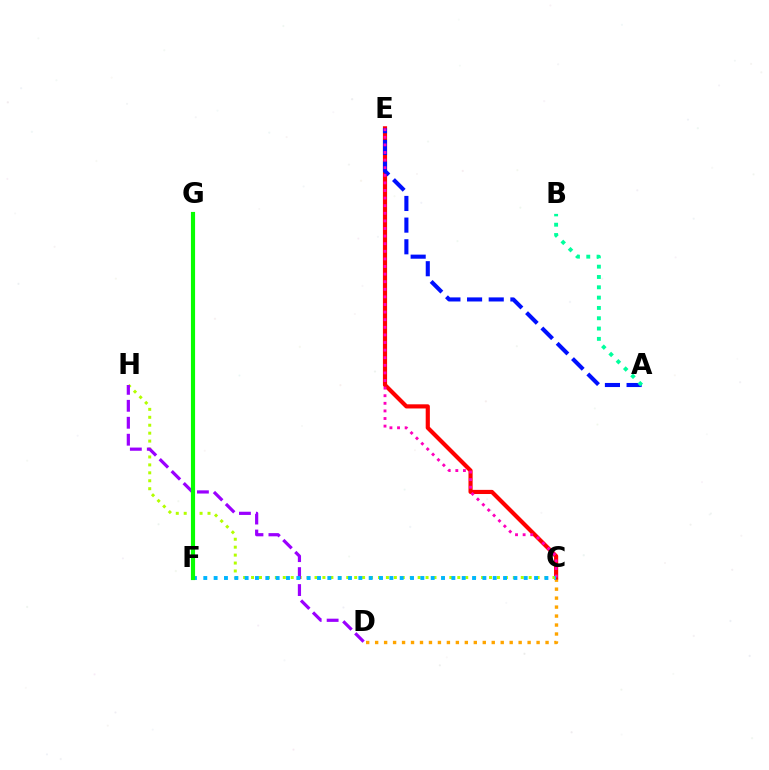{('C', 'D'): [{'color': '#ffa500', 'line_style': 'dotted', 'thickness': 2.44}], ('C', 'E'): [{'color': '#ff0000', 'line_style': 'solid', 'thickness': 2.99}, {'color': '#ff00bd', 'line_style': 'dotted', 'thickness': 2.07}], ('C', 'H'): [{'color': '#b3ff00', 'line_style': 'dotted', 'thickness': 2.16}], ('A', 'E'): [{'color': '#0010ff', 'line_style': 'dashed', 'thickness': 2.94}], ('D', 'H'): [{'color': '#9b00ff', 'line_style': 'dashed', 'thickness': 2.3}], ('A', 'B'): [{'color': '#00ff9d', 'line_style': 'dotted', 'thickness': 2.8}], ('C', 'F'): [{'color': '#00b5ff', 'line_style': 'dotted', 'thickness': 2.81}], ('F', 'G'): [{'color': '#08ff00', 'line_style': 'solid', 'thickness': 2.98}]}